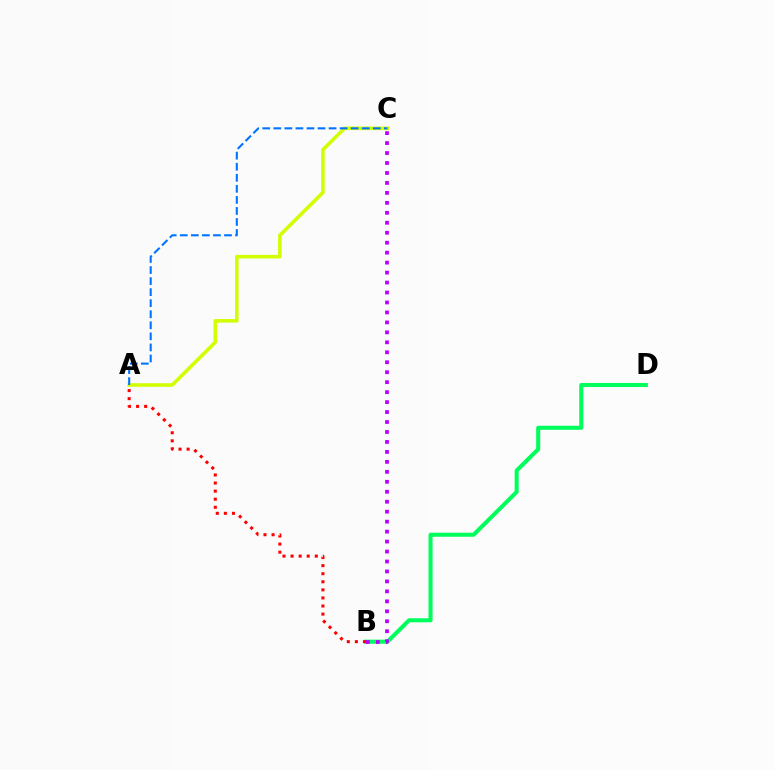{('B', 'D'): [{'color': '#00ff5c', 'line_style': 'solid', 'thickness': 2.92}], ('A', 'B'): [{'color': '#ff0000', 'line_style': 'dotted', 'thickness': 2.19}], ('A', 'C'): [{'color': '#d1ff00', 'line_style': 'solid', 'thickness': 2.56}, {'color': '#0074ff', 'line_style': 'dashed', 'thickness': 1.5}], ('B', 'C'): [{'color': '#b900ff', 'line_style': 'dotted', 'thickness': 2.71}]}